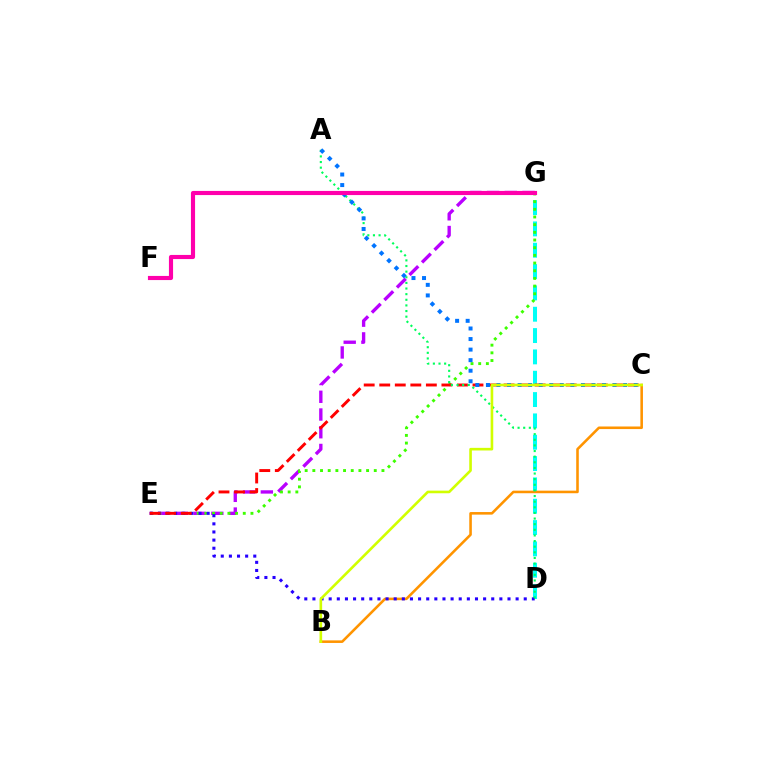{('D', 'G'): [{'color': '#00fff6', 'line_style': 'dashed', 'thickness': 2.9}], ('B', 'C'): [{'color': '#ff9400', 'line_style': 'solid', 'thickness': 1.85}, {'color': '#d1ff00', 'line_style': 'solid', 'thickness': 1.89}], ('E', 'G'): [{'color': '#b900ff', 'line_style': 'dashed', 'thickness': 2.41}, {'color': '#3dff00', 'line_style': 'dotted', 'thickness': 2.09}], ('D', 'E'): [{'color': '#2500ff', 'line_style': 'dotted', 'thickness': 2.21}], ('C', 'E'): [{'color': '#ff0000', 'line_style': 'dashed', 'thickness': 2.11}], ('A', 'D'): [{'color': '#00ff5c', 'line_style': 'dotted', 'thickness': 1.53}], ('A', 'C'): [{'color': '#0074ff', 'line_style': 'dotted', 'thickness': 2.87}], ('F', 'G'): [{'color': '#ff00ac', 'line_style': 'solid', 'thickness': 2.98}]}